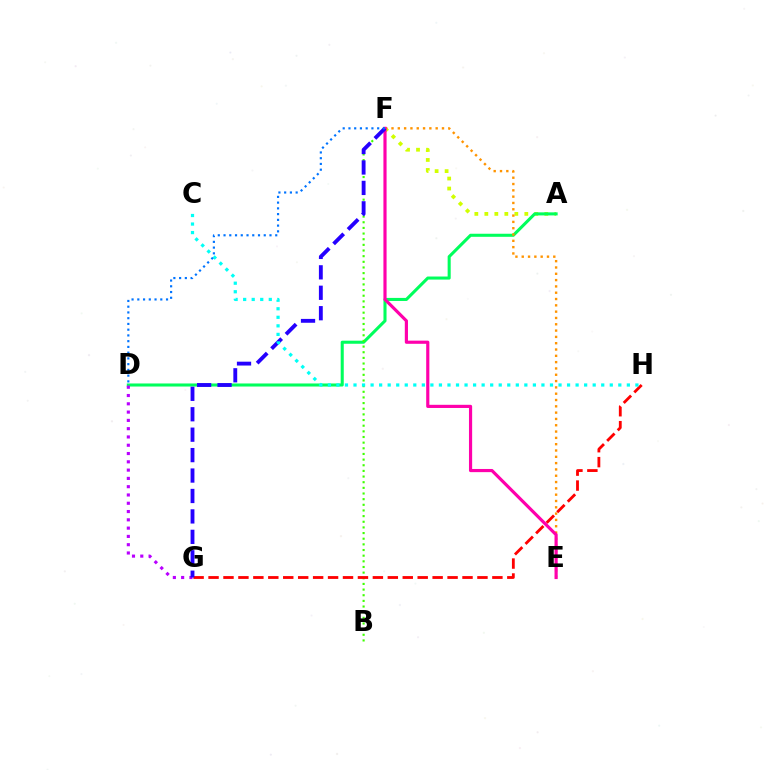{('A', 'F'): [{'color': '#d1ff00', 'line_style': 'dotted', 'thickness': 2.72}], ('A', 'D'): [{'color': '#00ff5c', 'line_style': 'solid', 'thickness': 2.21}], ('D', 'G'): [{'color': '#b900ff', 'line_style': 'dotted', 'thickness': 2.25}], ('E', 'F'): [{'color': '#ff9400', 'line_style': 'dotted', 'thickness': 1.71}, {'color': '#ff00ac', 'line_style': 'solid', 'thickness': 2.28}], ('B', 'F'): [{'color': '#3dff00', 'line_style': 'dotted', 'thickness': 1.54}], ('G', 'H'): [{'color': '#ff0000', 'line_style': 'dashed', 'thickness': 2.03}], ('F', 'G'): [{'color': '#2500ff', 'line_style': 'dashed', 'thickness': 2.78}], ('C', 'H'): [{'color': '#00fff6', 'line_style': 'dotted', 'thickness': 2.32}], ('D', 'F'): [{'color': '#0074ff', 'line_style': 'dotted', 'thickness': 1.56}]}